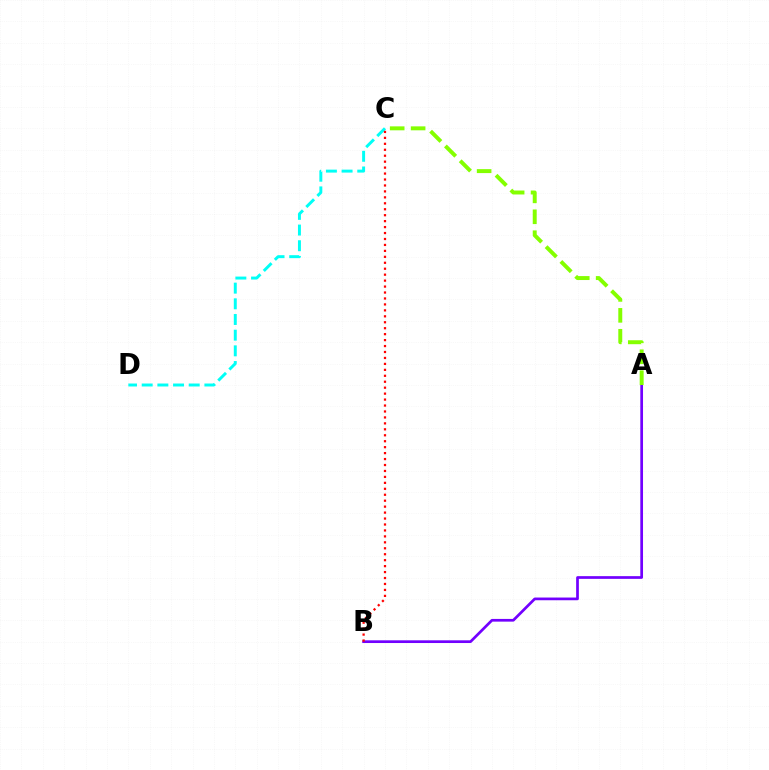{('A', 'B'): [{'color': '#7200ff', 'line_style': 'solid', 'thickness': 1.95}], ('C', 'D'): [{'color': '#00fff6', 'line_style': 'dashed', 'thickness': 2.13}], ('A', 'C'): [{'color': '#84ff00', 'line_style': 'dashed', 'thickness': 2.84}], ('B', 'C'): [{'color': '#ff0000', 'line_style': 'dotted', 'thickness': 1.62}]}